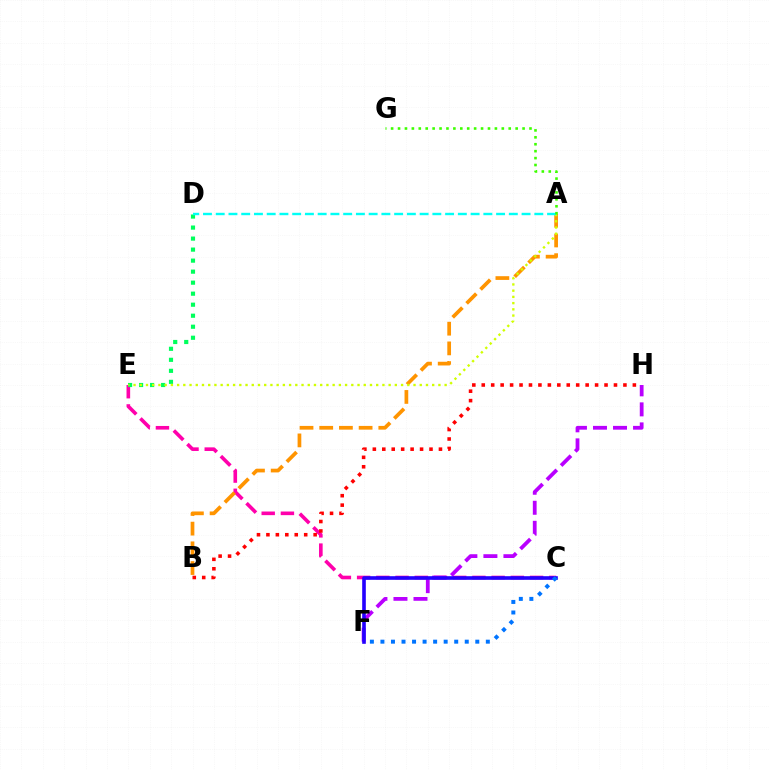{('C', 'E'): [{'color': '#ff00ac', 'line_style': 'dashed', 'thickness': 2.61}], ('A', 'B'): [{'color': '#ff9400', 'line_style': 'dashed', 'thickness': 2.68}], ('F', 'H'): [{'color': '#b900ff', 'line_style': 'dashed', 'thickness': 2.72}], ('D', 'E'): [{'color': '#00ff5c', 'line_style': 'dotted', 'thickness': 2.99}], ('B', 'H'): [{'color': '#ff0000', 'line_style': 'dotted', 'thickness': 2.57}], ('C', 'F'): [{'color': '#2500ff', 'line_style': 'solid', 'thickness': 2.61}, {'color': '#0074ff', 'line_style': 'dotted', 'thickness': 2.86}], ('A', 'E'): [{'color': '#d1ff00', 'line_style': 'dotted', 'thickness': 1.69}], ('A', 'D'): [{'color': '#00fff6', 'line_style': 'dashed', 'thickness': 1.73}], ('A', 'G'): [{'color': '#3dff00', 'line_style': 'dotted', 'thickness': 1.88}]}